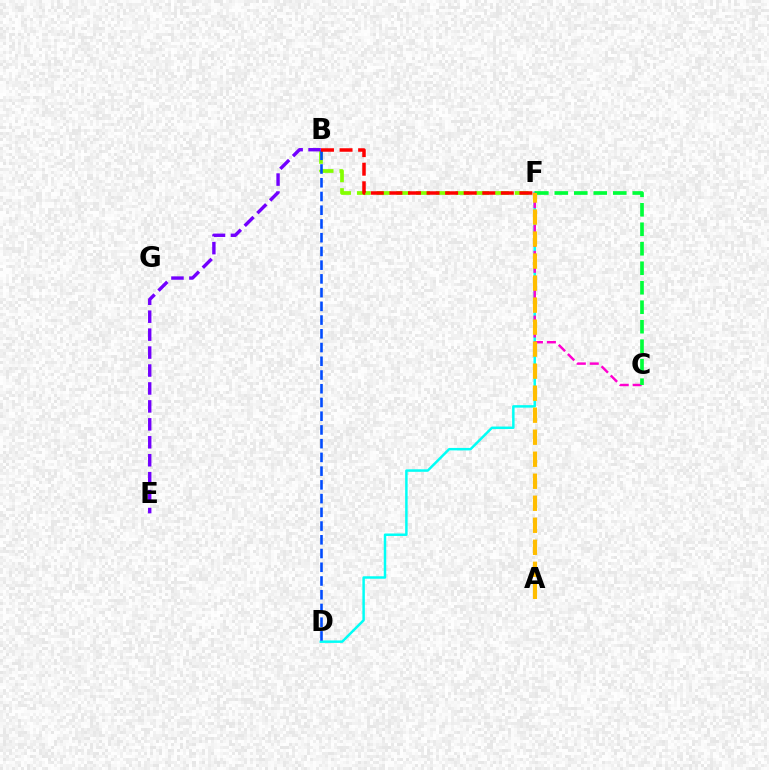{('D', 'F'): [{'color': '#00fff6', 'line_style': 'solid', 'thickness': 1.78}], ('B', 'F'): [{'color': '#84ff00', 'line_style': 'dashed', 'thickness': 2.68}, {'color': '#ff0000', 'line_style': 'dashed', 'thickness': 2.52}], ('B', 'D'): [{'color': '#004bff', 'line_style': 'dashed', 'thickness': 1.87}], ('C', 'F'): [{'color': '#ff00cf', 'line_style': 'dashed', 'thickness': 1.76}, {'color': '#00ff39', 'line_style': 'dashed', 'thickness': 2.65}], ('B', 'E'): [{'color': '#7200ff', 'line_style': 'dashed', 'thickness': 2.44}], ('A', 'F'): [{'color': '#ffbd00', 'line_style': 'dashed', 'thickness': 2.99}]}